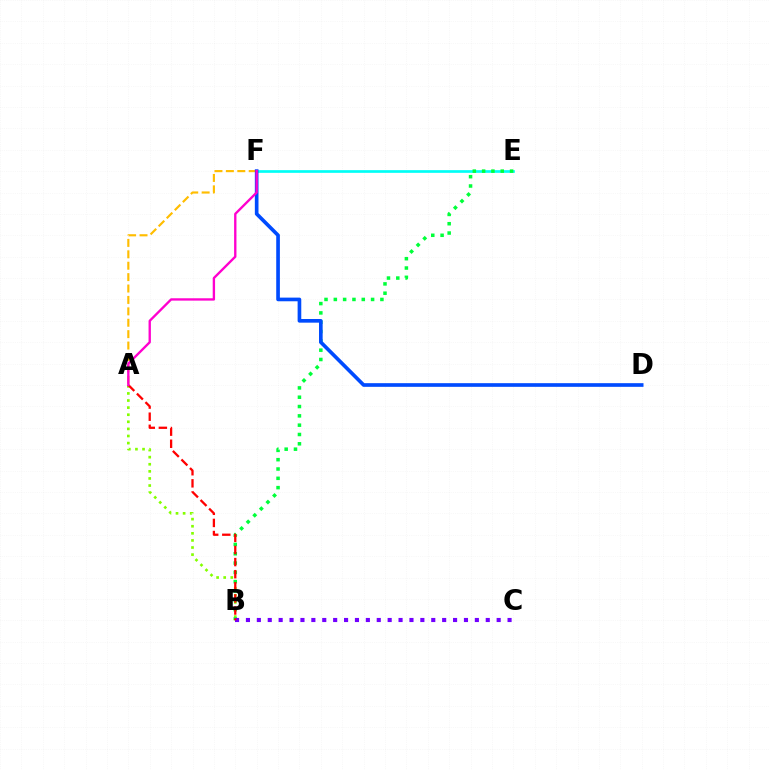{('E', 'F'): [{'color': '#00fff6', 'line_style': 'solid', 'thickness': 1.93}], ('A', 'F'): [{'color': '#ffbd00', 'line_style': 'dashed', 'thickness': 1.55}, {'color': '#ff00cf', 'line_style': 'solid', 'thickness': 1.69}], ('A', 'B'): [{'color': '#84ff00', 'line_style': 'dotted', 'thickness': 1.93}, {'color': '#ff0000', 'line_style': 'dashed', 'thickness': 1.65}], ('B', 'E'): [{'color': '#00ff39', 'line_style': 'dotted', 'thickness': 2.53}], ('D', 'F'): [{'color': '#004bff', 'line_style': 'solid', 'thickness': 2.63}], ('B', 'C'): [{'color': '#7200ff', 'line_style': 'dotted', 'thickness': 2.96}]}